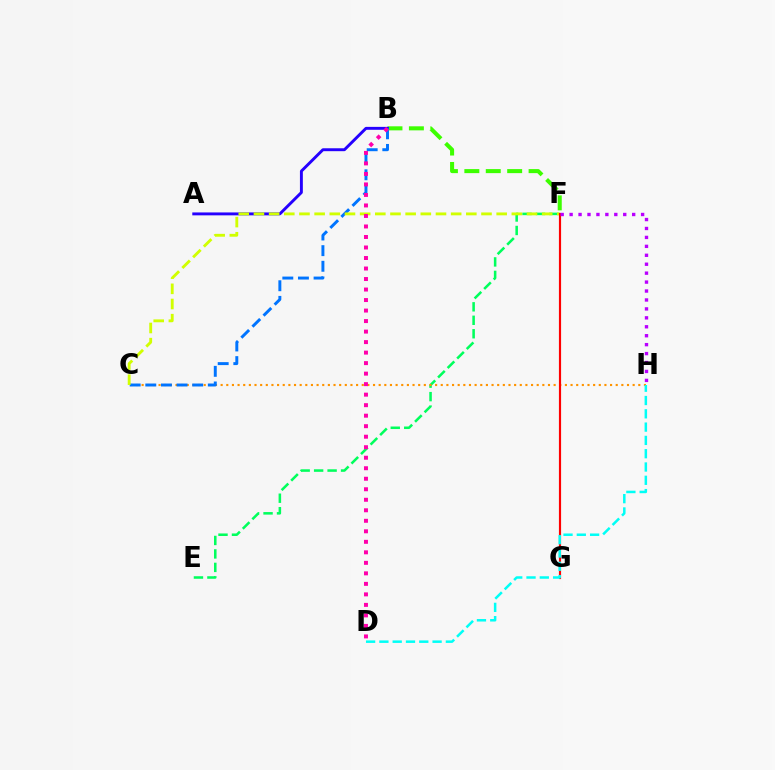{('B', 'F'): [{'color': '#3dff00', 'line_style': 'dashed', 'thickness': 2.91}], ('E', 'F'): [{'color': '#00ff5c', 'line_style': 'dashed', 'thickness': 1.83}], ('C', 'H'): [{'color': '#ff9400', 'line_style': 'dotted', 'thickness': 1.53}], ('A', 'B'): [{'color': '#2500ff', 'line_style': 'solid', 'thickness': 2.1}], ('B', 'C'): [{'color': '#0074ff', 'line_style': 'dashed', 'thickness': 2.12}], ('C', 'F'): [{'color': '#d1ff00', 'line_style': 'dashed', 'thickness': 2.06}], ('F', 'G'): [{'color': '#ff0000', 'line_style': 'solid', 'thickness': 1.56}], ('D', 'H'): [{'color': '#00fff6', 'line_style': 'dashed', 'thickness': 1.81}], ('B', 'D'): [{'color': '#ff00ac', 'line_style': 'dotted', 'thickness': 2.86}], ('F', 'H'): [{'color': '#b900ff', 'line_style': 'dotted', 'thickness': 2.43}]}